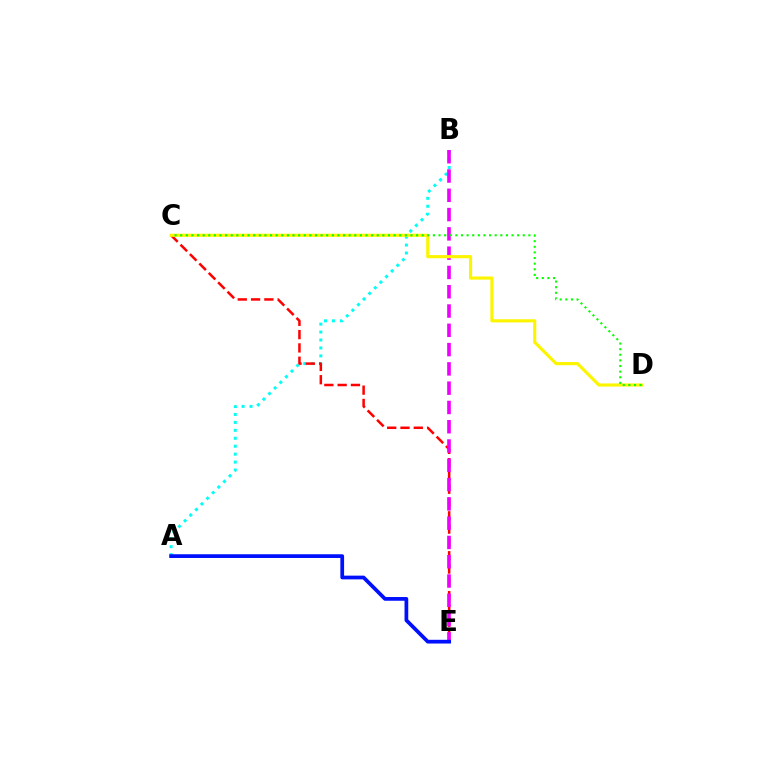{('A', 'B'): [{'color': '#00fff6', 'line_style': 'dotted', 'thickness': 2.16}], ('C', 'E'): [{'color': '#ff0000', 'line_style': 'dashed', 'thickness': 1.81}], ('B', 'E'): [{'color': '#ee00ff', 'line_style': 'dashed', 'thickness': 2.62}], ('C', 'D'): [{'color': '#fcf500', 'line_style': 'solid', 'thickness': 2.27}, {'color': '#08ff00', 'line_style': 'dotted', 'thickness': 1.53}], ('A', 'E'): [{'color': '#0010ff', 'line_style': 'solid', 'thickness': 2.69}]}